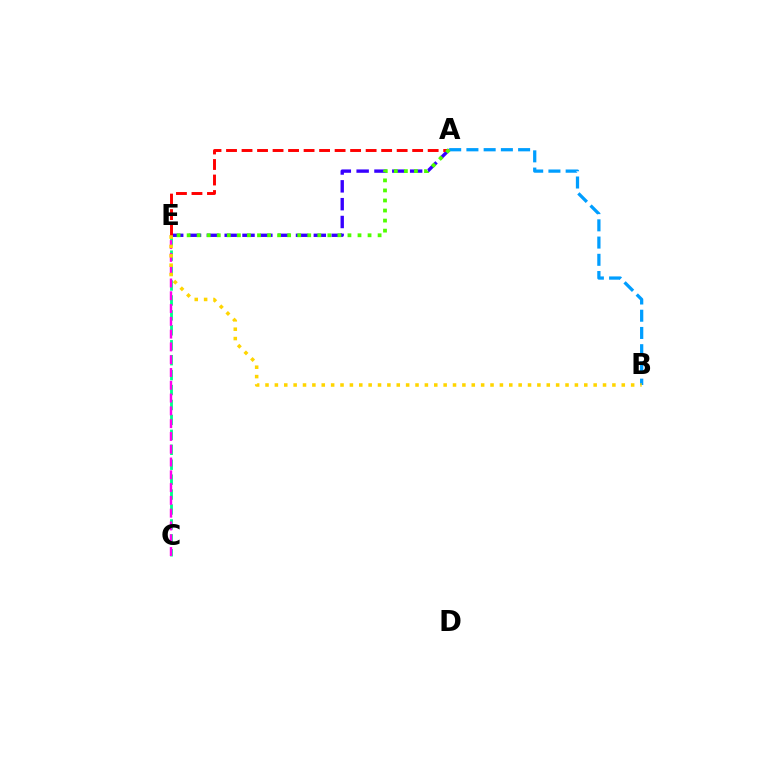{('C', 'E'): [{'color': '#00ff86', 'line_style': 'dashed', 'thickness': 2.03}, {'color': '#ff00ed', 'line_style': 'dashed', 'thickness': 1.74}], ('A', 'E'): [{'color': '#3700ff', 'line_style': 'dashed', 'thickness': 2.42}, {'color': '#ff0000', 'line_style': 'dashed', 'thickness': 2.11}, {'color': '#4fff00', 'line_style': 'dotted', 'thickness': 2.73}], ('A', 'B'): [{'color': '#009eff', 'line_style': 'dashed', 'thickness': 2.34}], ('B', 'E'): [{'color': '#ffd500', 'line_style': 'dotted', 'thickness': 2.55}]}